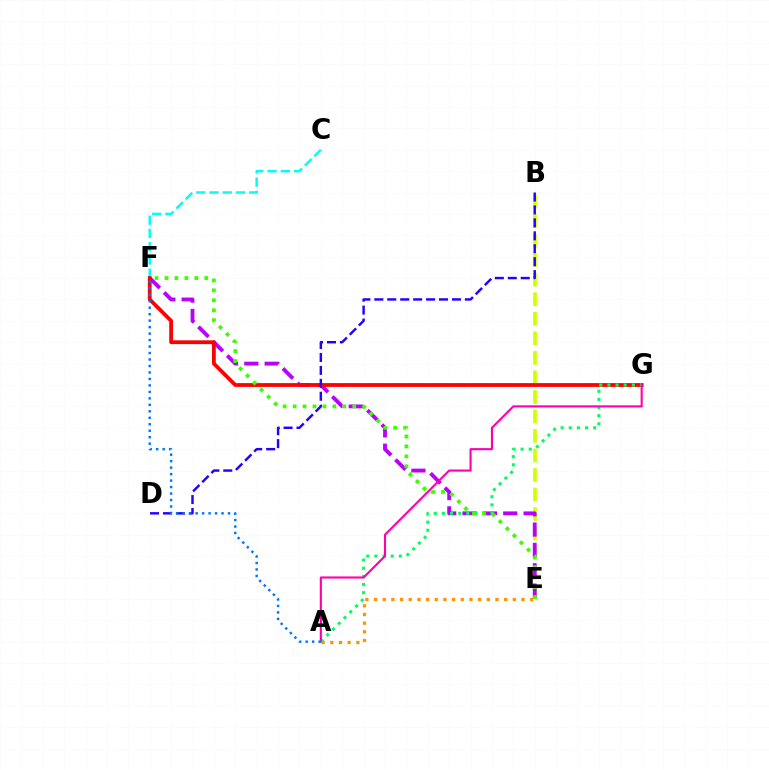{('B', 'E'): [{'color': '#d1ff00', 'line_style': 'dashed', 'thickness': 2.65}], ('E', 'F'): [{'color': '#b900ff', 'line_style': 'dashed', 'thickness': 2.76}, {'color': '#3dff00', 'line_style': 'dotted', 'thickness': 2.7}], ('C', 'F'): [{'color': '#00fff6', 'line_style': 'dashed', 'thickness': 1.8}], ('F', 'G'): [{'color': '#ff0000', 'line_style': 'solid', 'thickness': 2.72}], ('A', 'G'): [{'color': '#00ff5c', 'line_style': 'dotted', 'thickness': 2.21}, {'color': '#ff00ac', 'line_style': 'solid', 'thickness': 1.52}], ('B', 'D'): [{'color': '#2500ff', 'line_style': 'dashed', 'thickness': 1.76}], ('A', 'E'): [{'color': '#ff9400', 'line_style': 'dotted', 'thickness': 2.36}], ('A', 'F'): [{'color': '#0074ff', 'line_style': 'dotted', 'thickness': 1.76}]}